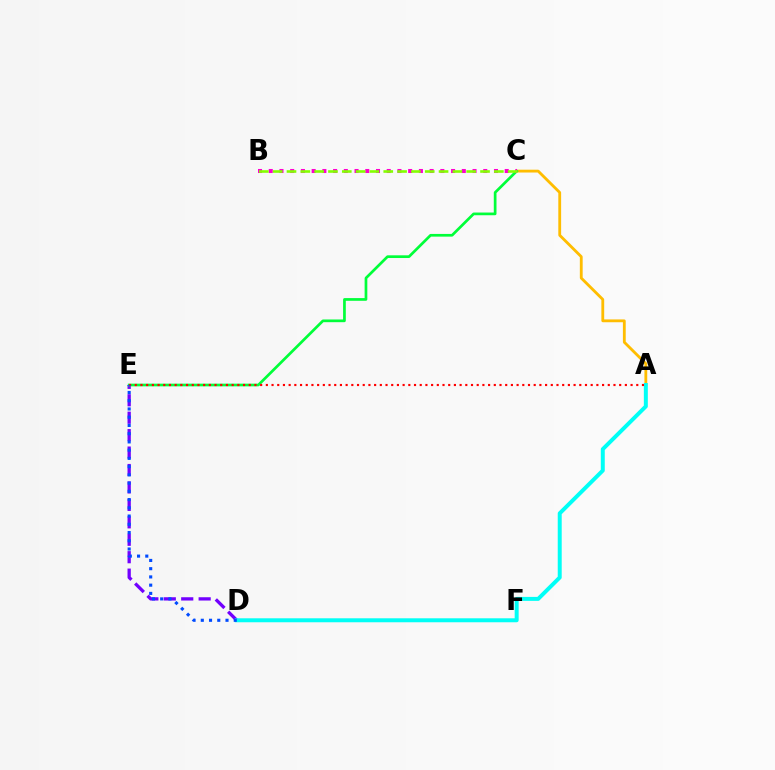{('D', 'E'): [{'color': '#7200ff', 'line_style': 'dashed', 'thickness': 2.37}, {'color': '#004bff', 'line_style': 'dotted', 'thickness': 2.24}], ('A', 'C'): [{'color': '#ffbd00', 'line_style': 'solid', 'thickness': 2.03}], ('C', 'E'): [{'color': '#00ff39', 'line_style': 'solid', 'thickness': 1.95}], ('B', 'C'): [{'color': '#ff00cf', 'line_style': 'dotted', 'thickness': 2.91}, {'color': '#84ff00', 'line_style': 'dashed', 'thickness': 1.88}], ('A', 'D'): [{'color': '#00fff6', 'line_style': 'solid', 'thickness': 2.86}], ('A', 'E'): [{'color': '#ff0000', 'line_style': 'dotted', 'thickness': 1.55}]}